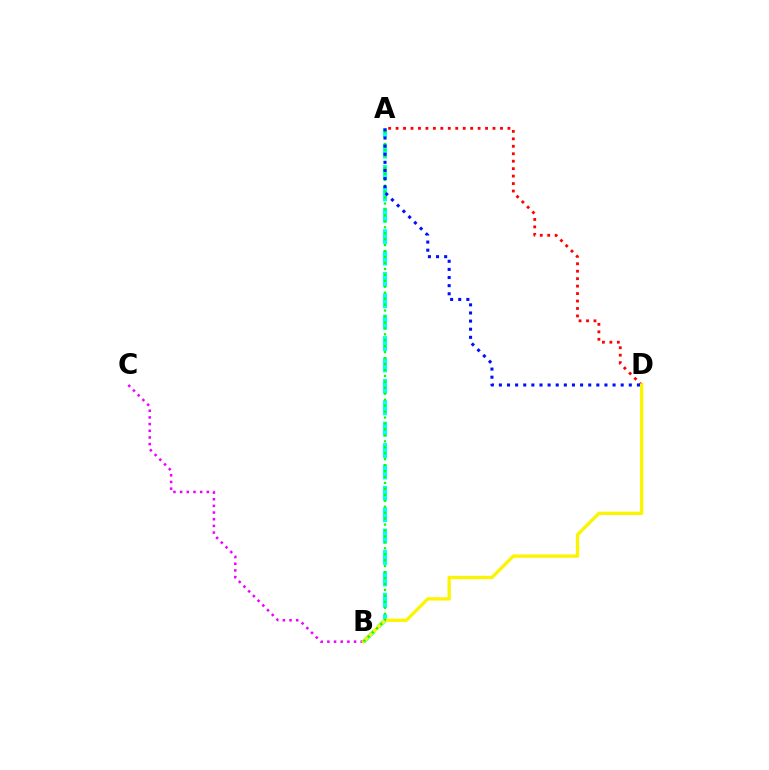{('A', 'B'): [{'color': '#00fff6', 'line_style': 'dashed', 'thickness': 2.91}, {'color': '#08ff00', 'line_style': 'dotted', 'thickness': 1.62}], ('A', 'D'): [{'color': '#ff0000', 'line_style': 'dotted', 'thickness': 2.03}, {'color': '#0010ff', 'line_style': 'dotted', 'thickness': 2.21}], ('B', 'C'): [{'color': '#ee00ff', 'line_style': 'dotted', 'thickness': 1.81}], ('B', 'D'): [{'color': '#fcf500', 'line_style': 'solid', 'thickness': 2.39}]}